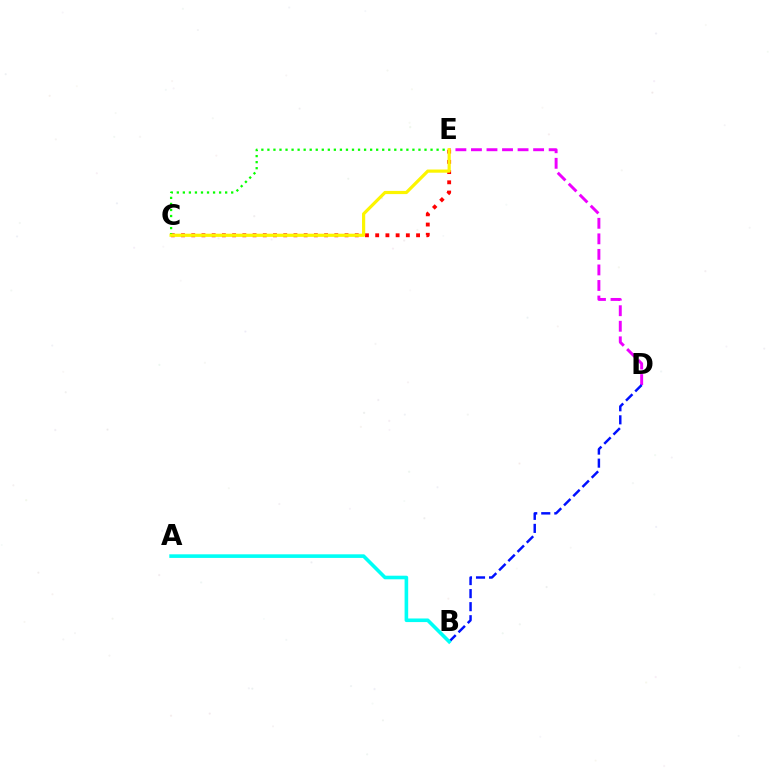{('D', 'E'): [{'color': '#ee00ff', 'line_style': 'dashed', 'thickness': 2.11}], ('B', 'D'): [{'color': '#0010ff', 'line_style': 'dashed', 'thickness': 1.77}], ('C', 'E'): [{'color': '#ff0000', 'line_style': 'dotted', 'thickness': 2.78}, {'color': '#08ff00', 'line_style': 'dotted', 'thickness': 1.64}, {'color': '#fcf500', 'line_style': 'solid', 'thickness': 2.29}], ('A', 'B'): [{'color': '#00fff6', 'line_style': 'solid', 'thickness': 2.6}]}